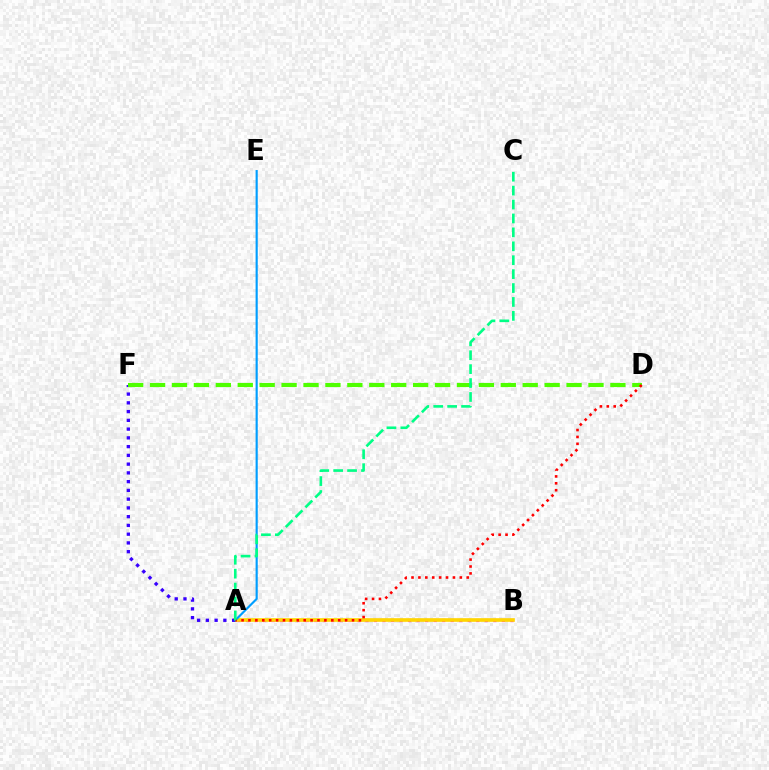{('A', 'B'): [{'color': '#ff00ed', 'line_style': 'dotted', 'thickness': 2.32}, {'color': '#ffd500', 'line_style': 'solid', 'thickness': 2.63}], ('A', 'F'): [{'color': '#3700ff', 'line_style': 'dotted', 'thickness': 2.38}], ('D', 'F'): [{'color': '#4fff00', 'line_style': 'dashed', 'thickness': 2.98}], ('A', 'E'): [{'color': '#009eff', 'line_style': 'solid', 'thickness': 1.55}], ('A', 'D'): [{'color': '#ff0000', 'line_style': 'dotted', 'thickness': 1.88}], ('A', 'C'): [{'color': '#00ff86', 'line_style': 'dashed', 'thickness': 1.89}]}